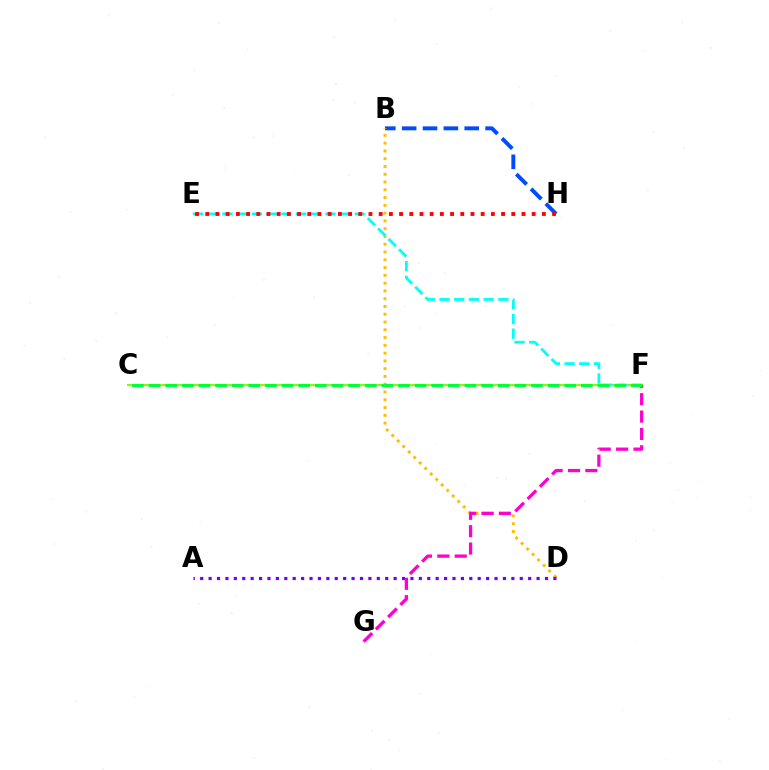{('B', 'H'): [{'color': '#004bff', 'line_style': 'dashed', 'thickness': 2.83}], ('C', 'F'): [{'color': '#84ff00', 'line_style': 'solid', 'thickness': 1.51}, {'color': '#00ff39', 'line_style': 'dashed', 'thickness': 2.26}], ('B', 'D'): [{'color': '#ffbd00', 'line_style': 'dotted', 'thickness': 2.11}], ('E', 'F'): [{'color': '#00fff6', 'line_style': 'dashed', 'thickness': 2.0}], ('A', 'D'): [{'color': '#7200ff', 'line_style': 'dotted', 'thickness': 2.28}], ('F', 'G'): [{'color': '#ff00cf', 'line_style': 'dashed', 'thickness': 2.36}], ('E', 'H'): [{'color': '#ff0000', 'line_style': 'dotted', 'thickness': 2.77}]}